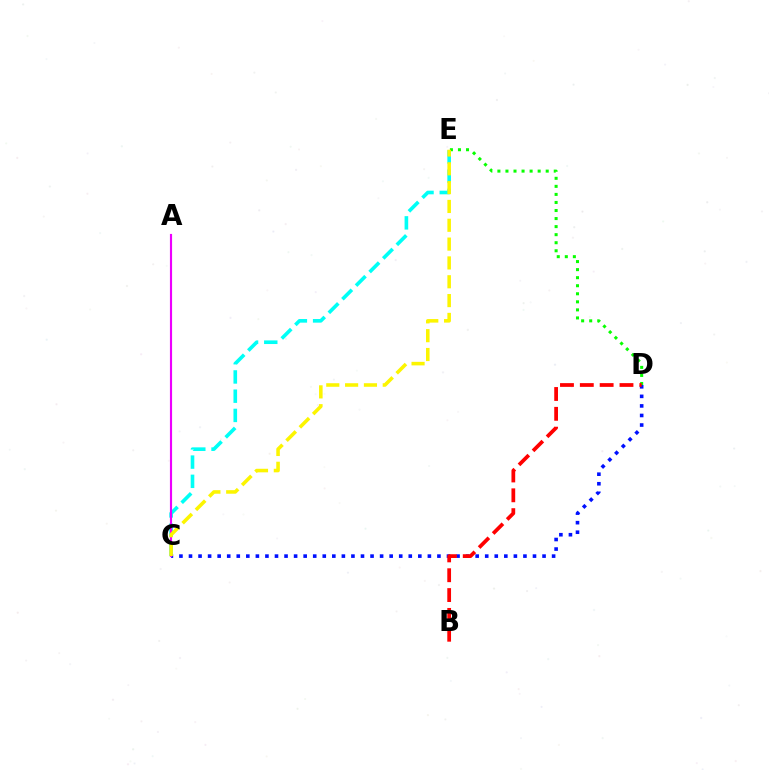{('C', 'E'): [{'color': '#00fff6', 'line_style': 'dashed', 'thickness': 2.61}, {'color': '#fcf500', 'line_style': 'dashed', 'thickness': 2.56}], ('C', 'D'): [{'color': '#0010ff', 'line_style': 'dotted', 'thickness': 2.6}], ('A', 'C'): [{'color': '#ee00ff', 'line_style': 'solid', 'thickness': 1.55}], ('D', 'E'): [{'color': '#08ff00', 'line_style': 'dotted', 'thickness': 2.19}], ('B', 'D'): [{'color': '#ff0000', 'line_style': 'dashed', 'thickness': 2.7}]}